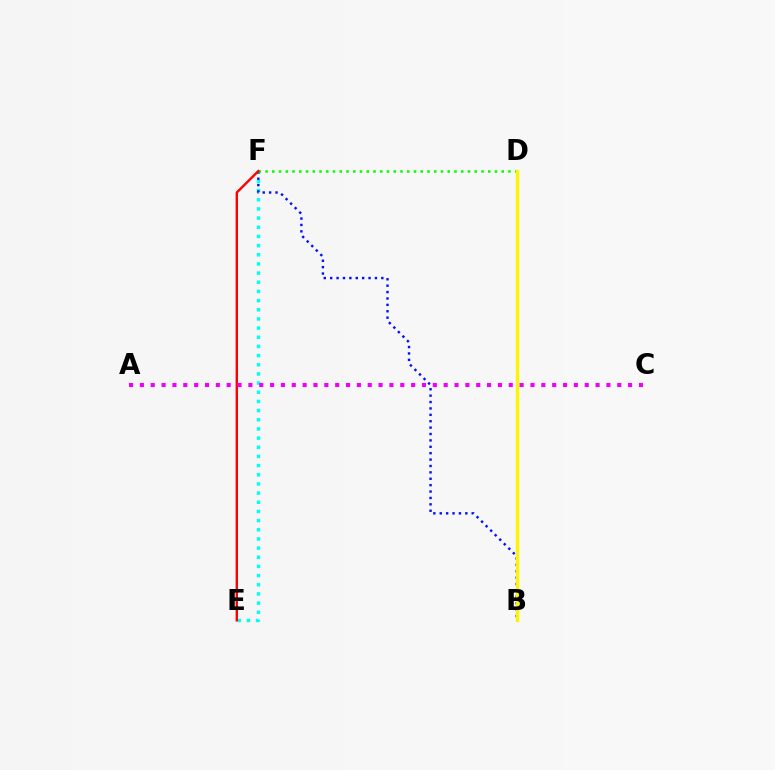{('E', 'F'): [{'color': '#00fff6', 'line_style': 'dotted', 'thickness': 2.49}, {'color': '#ff0000', 'line_style': 'solid', 'thickness': 1.73}], ('B', 'F'): [{'color': '#0010ff', 'line_style': 'dotted', 'thickness': 1.74}], ('D', 'F'): [{'color': '#08ff00', 'line_style': 'dotted', 'thickness': 1.83}], ('B', 'D'): [{'color': '#fcf500', 'line_style': 'solid', 'thickness': 2.41}], ('A', 'C'): [{'color': '#ee00ff', 'line_style': 'dotted', 'thickness': 2.95}]}